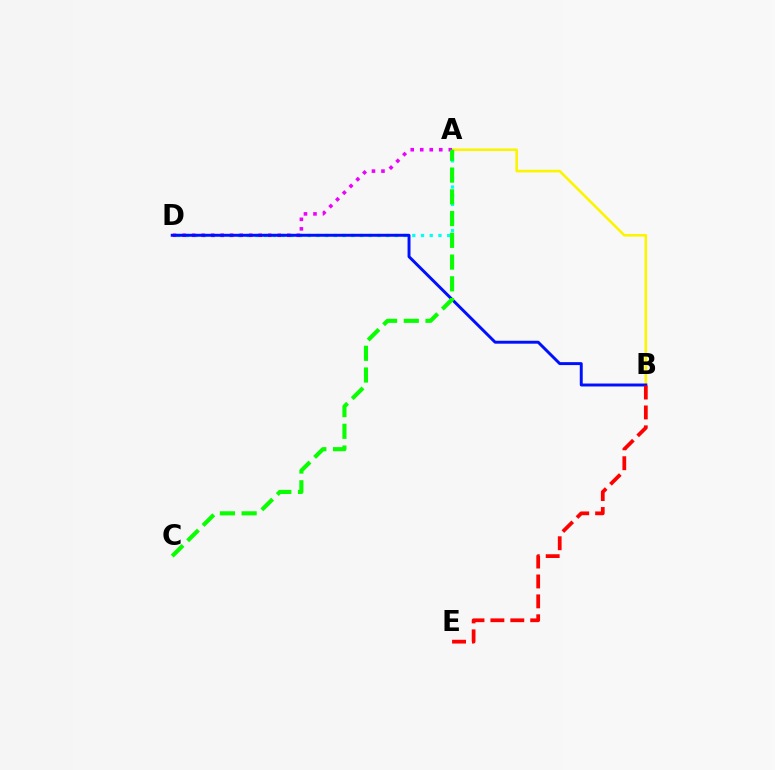{('A', 'D'): [{'color': '#00fff6', 'line_style': 'dotted', 'thickness': 2.37}, {'color': '#ee00ff', 'line_style': 'dotted', 'thickness': 2.59}], ('A', 'B'): [{'color': '#fcf500', 'line_style': 'solid', 'thickness': 1.87}], ('B', 'D'): [{'color': '#0010ff', 'line_style': 'solid', 'thickness': 2.12}], ('B', 'E'): [{'color': '#ff0000', 'line_style': 'dashed', 'thickness': 2.7}], ('A', 'C'): [{'color': '#08ff00', 'line_style': 'dashed', 'thickness': 2.95}]}